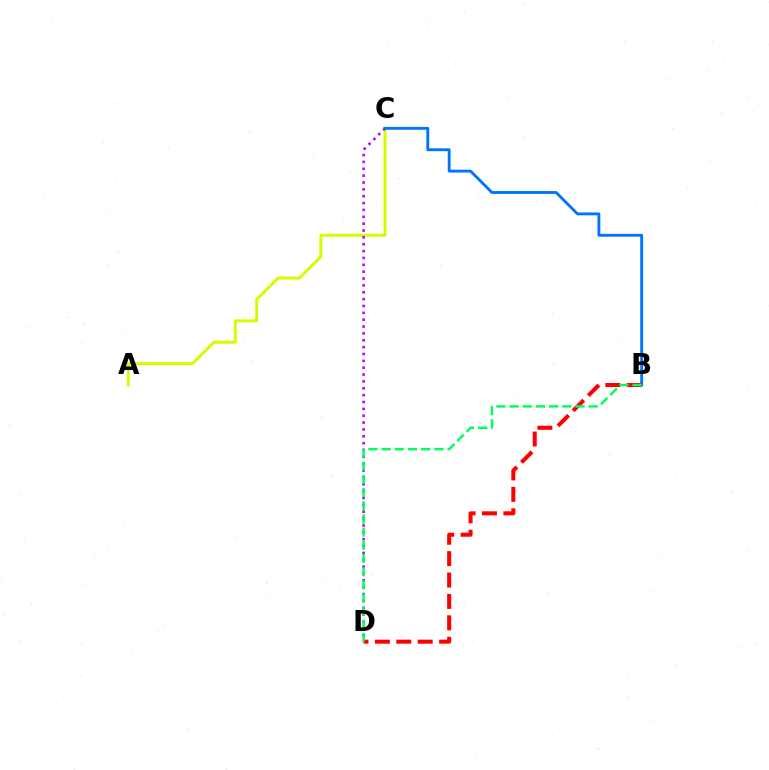{('A', 'C'): [{'color': '#d1ff00', 'line_style': 'solid', 'thickness': 2.14}], ('C', 'D'): [{'color': '#b900ff', 'line_style': 'dotted', 'thickness': 1.86}], ('B', 'C'): [{'color': '#0074ff', 'line_style': 'solid', 'thickness': 2.06}], ('B', 'D'): [{'color': '#ff0000', 'line_style': 'dashed', 'thickness': 2.91}, {'color': '#00ff5c', 'line_style': 'dashed', 'thickness': 1.79}]}